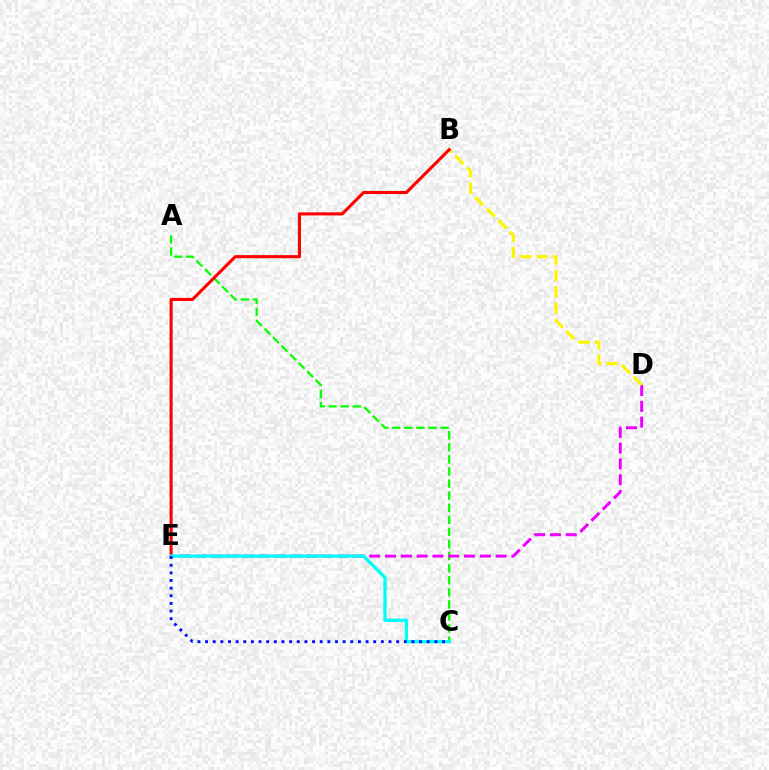{('A', 'C'): [{'color': '#08ff00', 'line_style': 'dashed', 'thickness': 1.64}], ('D', 'E'): [{'color': '#ee00ff', 'line_style': 'dashed', 'thickness': 2.15}], ('B', 'D'): [{'color': '#fcf500', 'line_style': 'dashed', 'thickness': 2.23}], ('B', 'E'): [{'color': '#ff0000', 'line_style': 'solid', 'thickness': 2.23}], ('C', 'E'): [{'color': '#00fff6', 'line_style': 'solid', 'thickness': 2.37}, {'color': '#0010ff', 'line_style': 'dotted', 'thickness': 2.08}]}